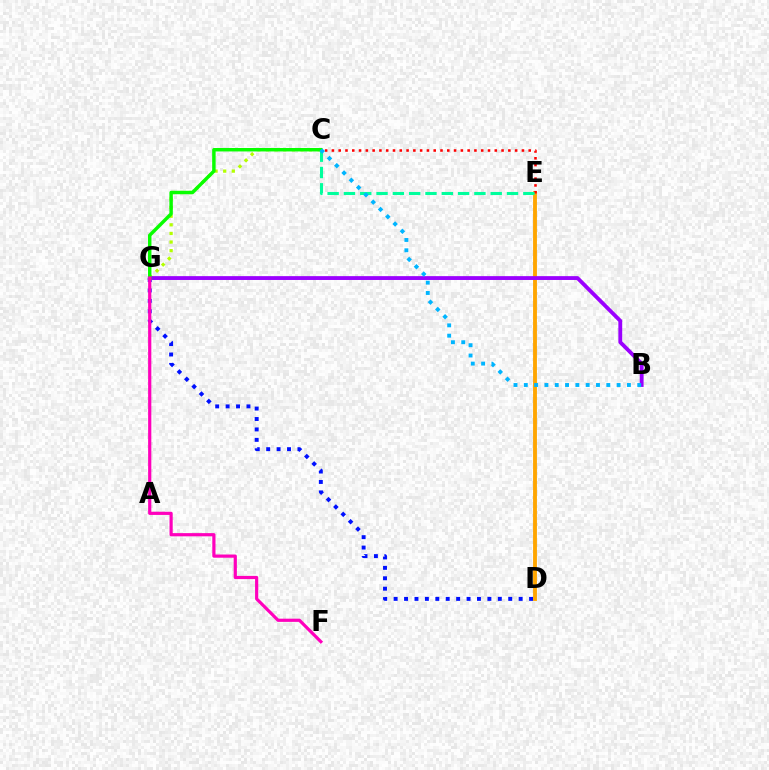{('D', 'E'): [{'color': '#ffa500', 'line_style': 'solid', 'thickness': 2.78}], ('C', 'G'): [{'color': '#b3ff00', 'line_style': 'dotted', 'thickness': 2.34}, {'color': '#08ff00', 'line_style': 'solid', 'thickness': 2.48}], ('C', 'E'): [{'color': '#ff0000', 'line_style': 'dotted', 'thickness': 1.84}, {'color': '#00ff9d', 'line_style': 'dashed', 'thickness': 2.22}], ('D', 'G'): [{'color': '#0010ff', 'line_style': 'dotted', 'thickness': 2.83}], ('B', 'G'): [{'color': '#9b00ff', 'line_style': 'solid', 'thickness': 2.76}], ('B', 'C'): [{'color': '#00b5ff', 'line_style': 'dotted', 'thickness': 2.8}], ('F', 'G'): [{'color': '#ff00bd', 'line_style': 'solid', 'thickness': 2.3}]}